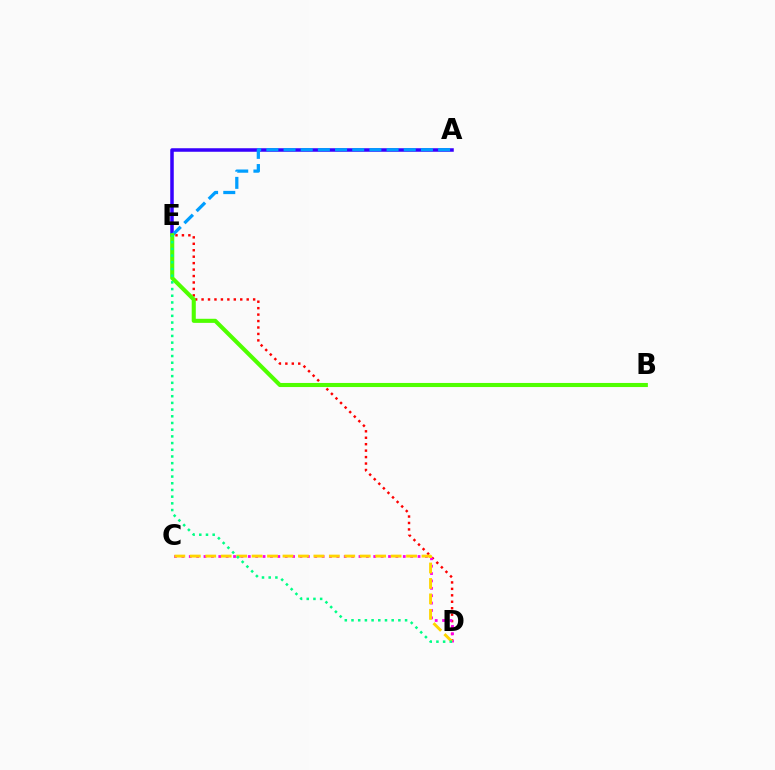{('D', 'E'): [{'color': '#ff0000', 'line_style': 'dotted', 'thickness': 1.75}, {'color': '#00ff86', 'line_style': 'dotted', 'thickness': 1.82}], ('A', 'E'): [{'color': '#3700ff', 'line_style': 'solid', 'thickness': 2.54}, {'color': '#009eff', 'line_style': 'dashed', 'thickness': 2.33}], ('C', 'D'): [{'color': '#ff00ed', 'line_style': 'dotted', 'thickness': 2.01}, {'color': '#ffd500', 'line_style': 'dashed', 'thickness': 2.1}], ('B', 'E'): [{'color': '#4fff00', 'line_style': 'solid', 'thickness': 2.94}]}